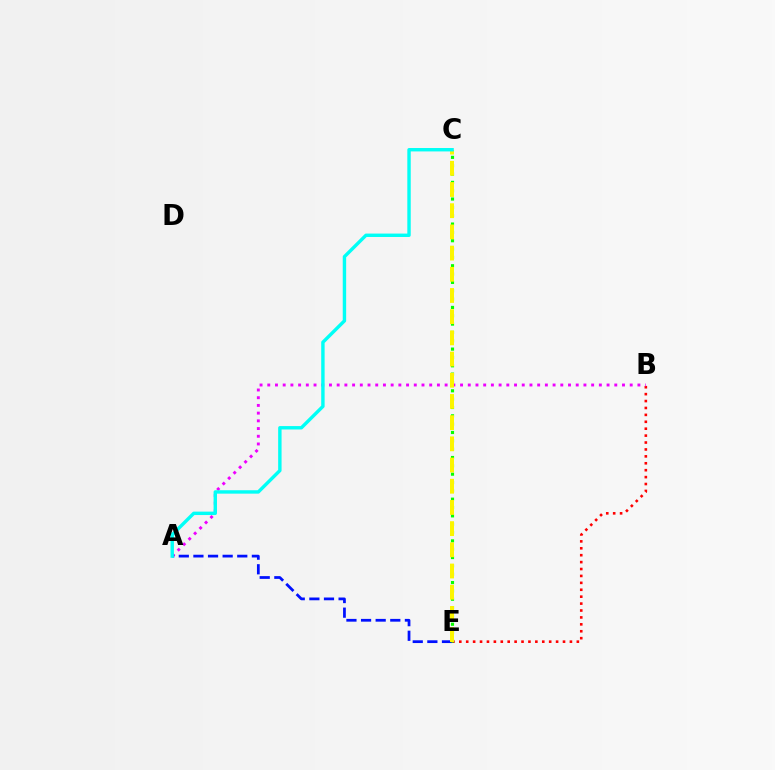{('B', 'E'): [{'color': '#ff0000', 'line_style': 'dotted', 'thickness': 1.88}], ('A', 'B'): [{'color': '#ee00ff', 'line_style': 'dotted', 'thickness': 2.1}], ('A', 'E'): [{'color': '#0010ff', 'line_style': 'dashed', 'thickness': 1.99}], ('C', 'E'): [{'color': '#08ff00', 'line_style': 'dotted', 'thickness': 2.27}, {'color': '#fcf500', 'line_style': 'dashed', 'thickness': 2.88}], ('A', 'C'): [{'color': '#00fff6', 'line_style': 'solid', 'thickness': 2.45}]}